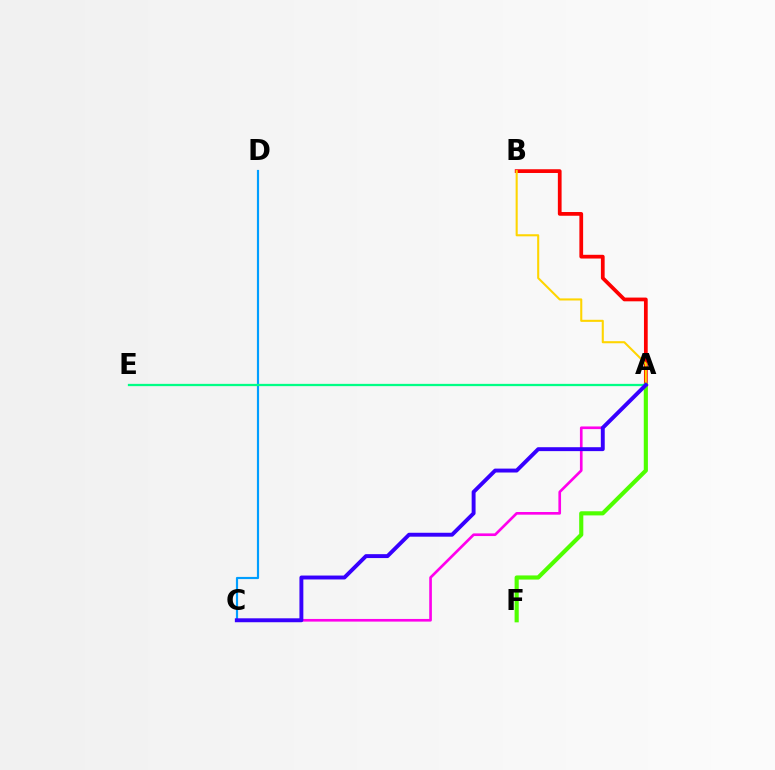{('C', 'D'): [{'color': '#009eff', 'line_style': 'solid', 'thickness': 1.57}], ('A', 'B'): [{'color': '#ff0000', 'line_style': 'solid', 'thickness': 2.69}, {'color': '#ffd500', 'line_style': 'solid', 'thickness': 1.5}], ('A', 'F'): [{'color': '#4fff00', 'line_style': 'solid', 'thickness': 2.98}], ('A', 'C'): [{'color': '#ff00ed', 'line_style': 'solid', 'thickness': 1.91}, {'color': '#3700ff', 'line_style': 'solid', 'thickness': 2.82}], ('A', 'E'): [{'color': '#00ff86', 'line_style': 'solid', 'thickness': 1.63}]}